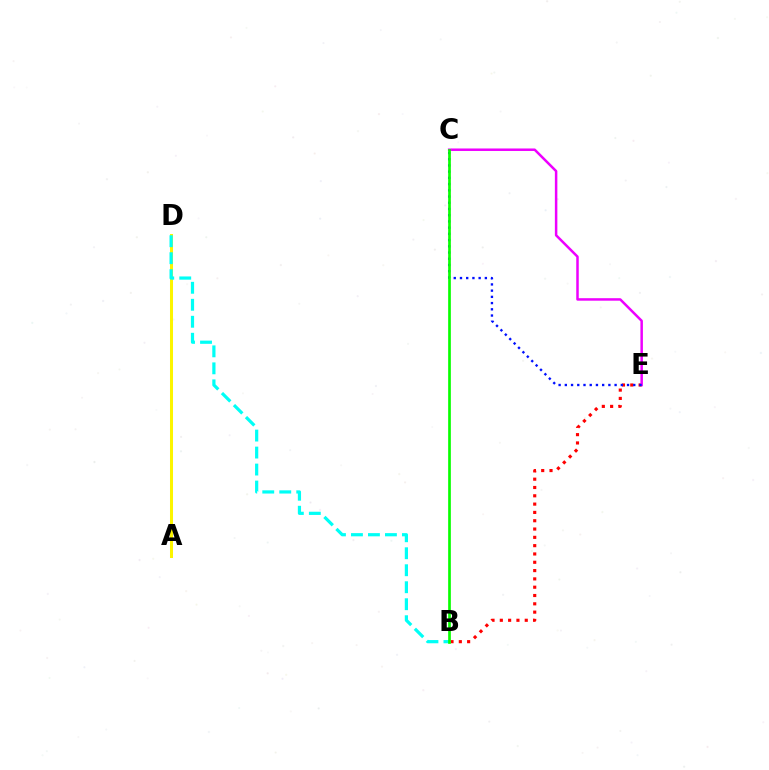{('A', 'D'): [{'color': '#fcf500', 'line_style': 'solid', 'thickness': 2.17}], ('B', 'E'): [{'color': '#ff0000', 'line_style': 'dotted', 'thickness': 2.26}], ('B', 'D'): [{'color': '#00fff6', 'line_style': 'dashed', 'thickness': 2.31}], ('C', 'E'): [{'color': '#ee00ff', 'line_style': 'solid', 'thickness': 1.8}, {'color': '#0010ff', 'line_style': 'dotted', 'thickness': 1.69}], ('B', 'C'): [{'color': '#08ff00', 'line_style': 'solid', 'thickness': 1.93}]}